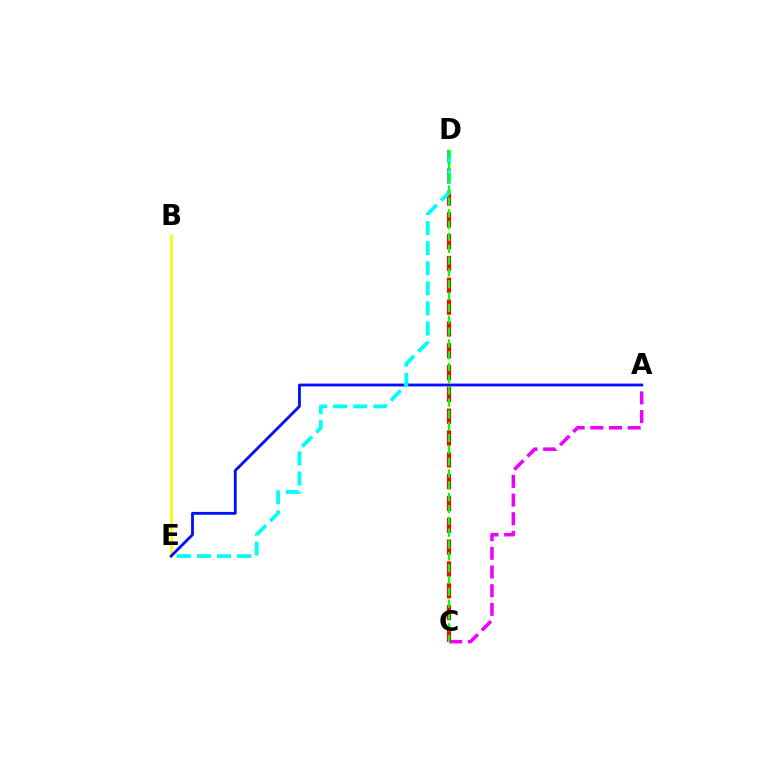{('A', 'C'): [{'color': '#ee00ff', 'line_style': 'dashed', 'thickness': 2.54}], ('C', 'D'): [{'color': '#ff0000', 'line_style': 'dashed', 'thickness': 2.96}, {'color': '#08ff00', 'line_style': 'dashed', 'thickness': 1.61}], ('B', 'E'): [{'color': '#fcf500', 'line_style': 'solid', 'thickness': 1.84}], ('A', 'E'): [{'color': '#0010ff', 'line_style': 'solid', 'thickness': 2.03}], ('D', 'E'): [{'color': '#00fff6', 'line_style': 'dashed', 'thickness': 2.73}]}